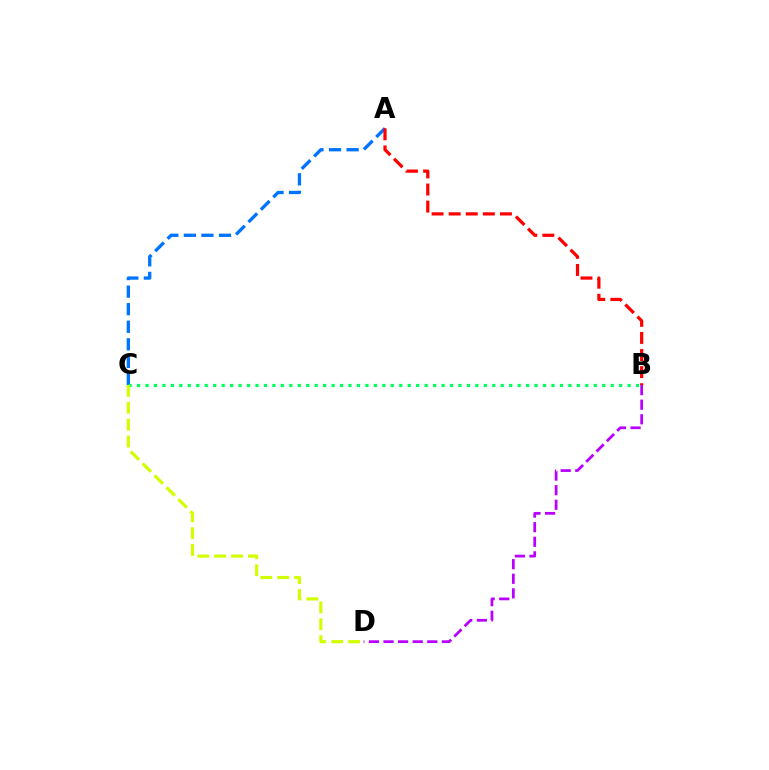{('B', 'D'): [{'color': '#b900ff', 'line_style': 'dashed', 'thickness': 1.98}], ('A', 'C'): [{'color': '#0074ff', 'line_style': 'dashed', 'thickness': 2.39}], ('B', 'C'): [{'color': '#00ff5c', 'line_style': 'dotted', 'thickness': 2.3}], ('C', 'D'): [{'color': '#d1ff00', 'line_style': 'dashed', 'thickness': 2.29}], ('A', 'B'): [{'color': '#ff0000', 'line_style': 'dashed', 'thickness': 2.32}]}